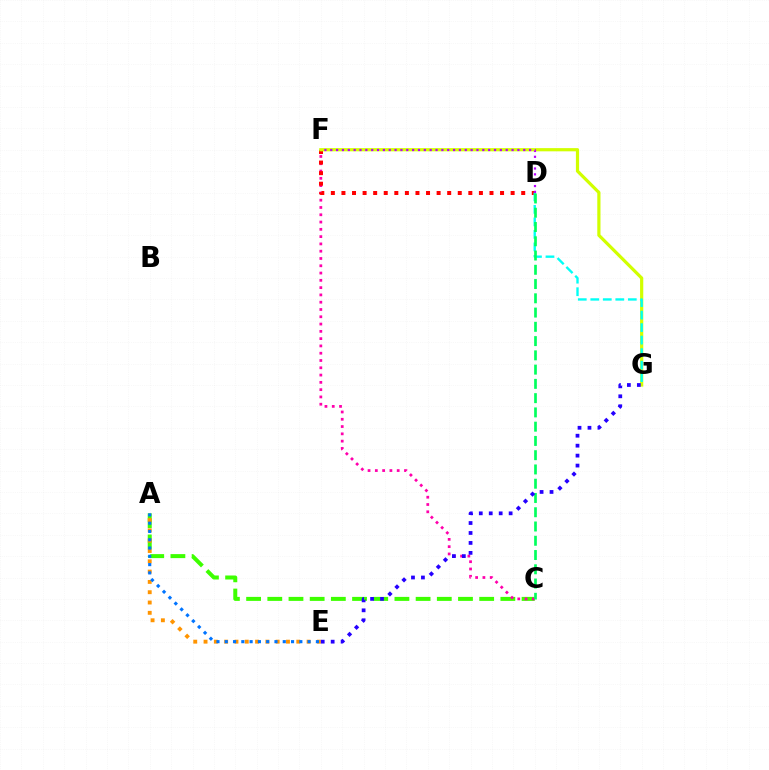{('A', 'C'): [{'color': '#3dff00', 'line_style': 'dashed', 'thickness': 2.88}], ('C', 'F'): [{'color': '#ff00ac', 'line_style': 'dotted', 'thickness': 1.98}], ('A', 'E'): [{'color': '#ff9400', 'line_style': 'dotted', 'thickness': 2.8}, {'color': '#0074ff', 'line_style': 'dotted', 'thickness': 2.25}], ('D', 'F'): [{'color': '#ff0000', 'line_style': 'dotted', 'thickness': 2.87}, {'color': '#b900ff', 'line_style': 'dotted', 'thickness': 1.59}], ('F', 'G'): [{'color': '#d1ff00', 'line_style': 'solid', 'thickness': 2.31}], ('D', 'G'): [{'color': '#00fff6', 'line_style': 'dashed', 'thickness': 1.7}], ('C', 'D'): [{'color': '#00ff5c', 'line_style': 'dashed', 'thickness': 1.94}], ('E', 'G'): [{'color': '#2500ff', 'line_style': 'dotted', 'thickness': 2.7}]}